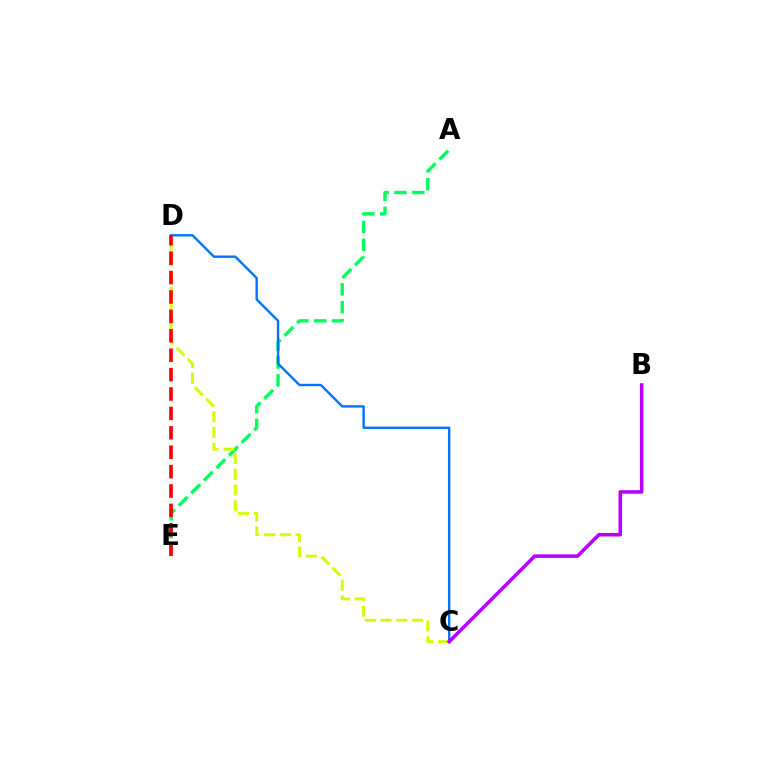{('A', 'E'): [{'color': '#00ff5c', 'line_style': 'dashed', 'thickness': 2.42}], ('C', 'D'): [{'color': '#0074ff', 'line_style': 'solid', 'thickness': 1.72}, {'color': '#d1ff00', 'line_style': 'dashed', 'thickness': 2.15}], ('D', 'E'): [{'color': '#ff0000', 'line_style': 'dashed', 'thickness': 2.64}], ('B', 'C'): [{'color': '#b900ff', 'line_style': 'solid', 'thickness': 2.56}]}